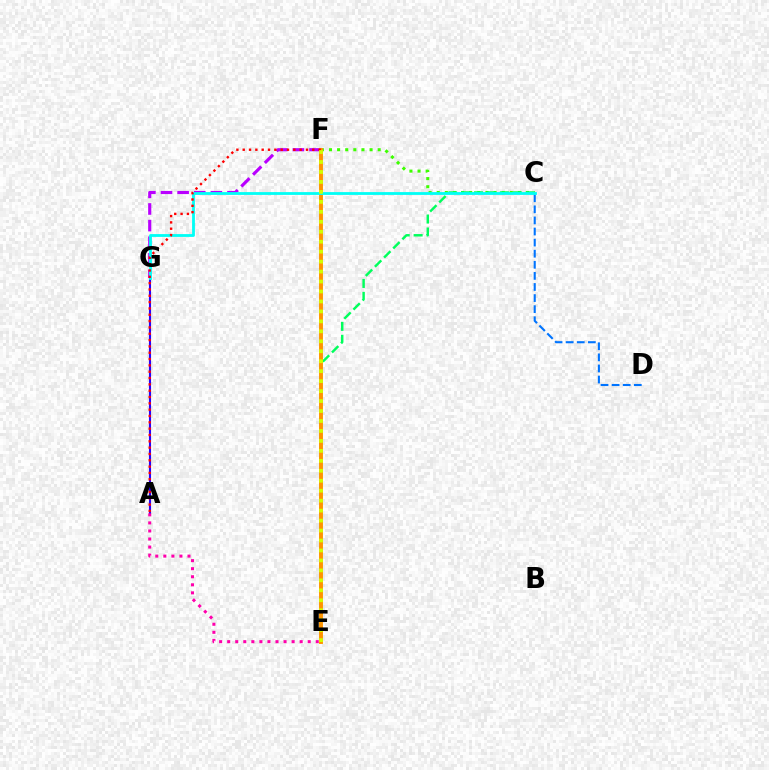{('C', 'D'): [{'color': '#0074ff', 'line_style': 'dashed', 'thickness': 1.51}], ('C', 'F'): [{'color': '#3dff00', 'line_style': 'dotted', 'thickness': 2.21}], ('A', 'G'): [{'color': '#2500ff', 'line_style': 'solid', 'thickness': 1.52}], ('F', 'G'): [{'color': '#b900ff', 'line_style': 'dashed', 'thickness': 2.26}], ('C', 'E'): [{'color': '#00ff5c', 'line_style': 'dashed', 'thickness': 1.76}], ('E', 'F'): [{'color': '#ff9400', 'line_style': 'solid', 'thickness': 2.8}, {'color': '#d1ff00', 'line_style': 'dotted', 'thickness': 2.71}], ('C', 'G'): [{'color': '#00fff6', 'line_style': 'solid', 'thickness': 2.02}], ('A', 'F'): [{'color': '#ff0000', 'line_style': 'dotted', 'thickness': 1.72}], ('A', 'E'): [{'color': '#ff00ac', 'line_style': 'dotted', 'thickness': 2.19}]}